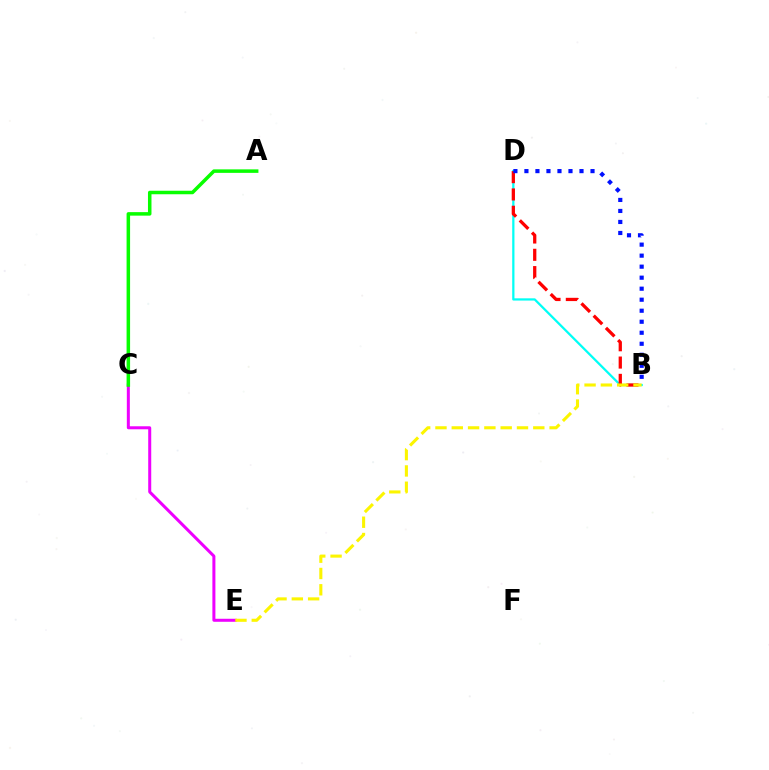{('C', 'E'): [{'color': '#ee00ff', 'line_style': 'solid', 'thickness': 2.17}], ('B', 'D'): [{'color': '#00fff6', 'line_style': 'solid', 'thickness': 1.62}, {'color': '#ff0000', 'line_style': 'dashed', 'thickness': 2.35}, {'color': '#0010ff', 'line_style': 'dotted', 'thickness': 2.99}], ('A', 'C'): [{'color': '#08ff00', 'line_style': 'solid', 'thickness': 2.53}], ('B', 'E'): [{'color': '#fcf500', 'line_style': 'dashed', 'thickness': 2.21}]}